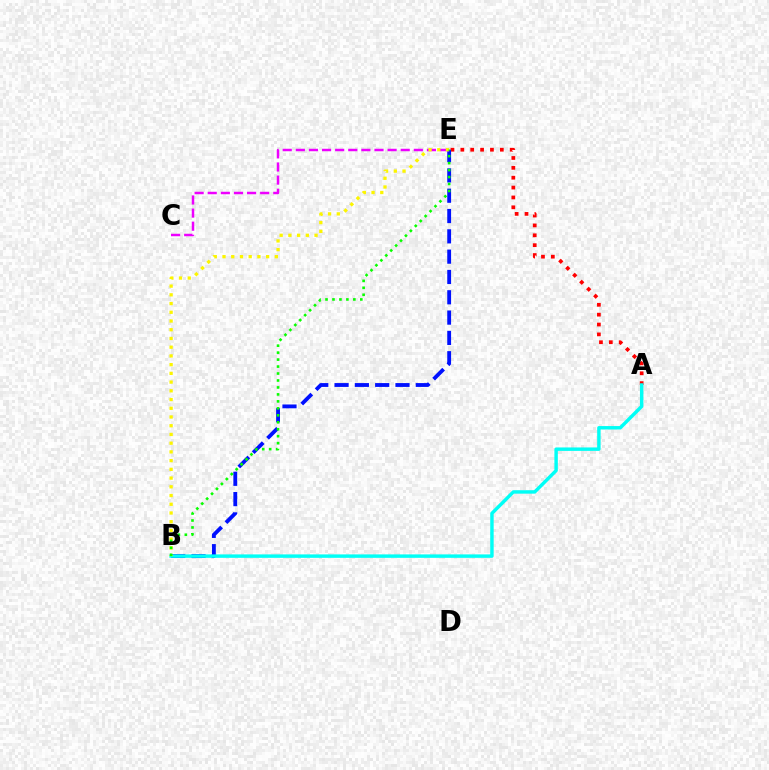{('A', 'E'): [{'color': '#ff0000', 'line_style': 'dotted', 'thickness': 2.68}], ('B', 'E'): [{'color': '#0010ff', 'line_style': 'dashed', 'thickness': 2.76}, {'color': '#fcf500', 'line_style': 'dotted', 'thickness': 2.37}, {'color': '#08ff00', 'line_style': 'dotted', 'thickness': 1.89}], ('A', 'B'): [{'color': '#00fff6', 'line_style': 'solid', 'thickness': 2.47}], ('C', 'E'): [{'color': '#ee00ff', 'line_style': 'dashed', 'thickness': 1.78}]}